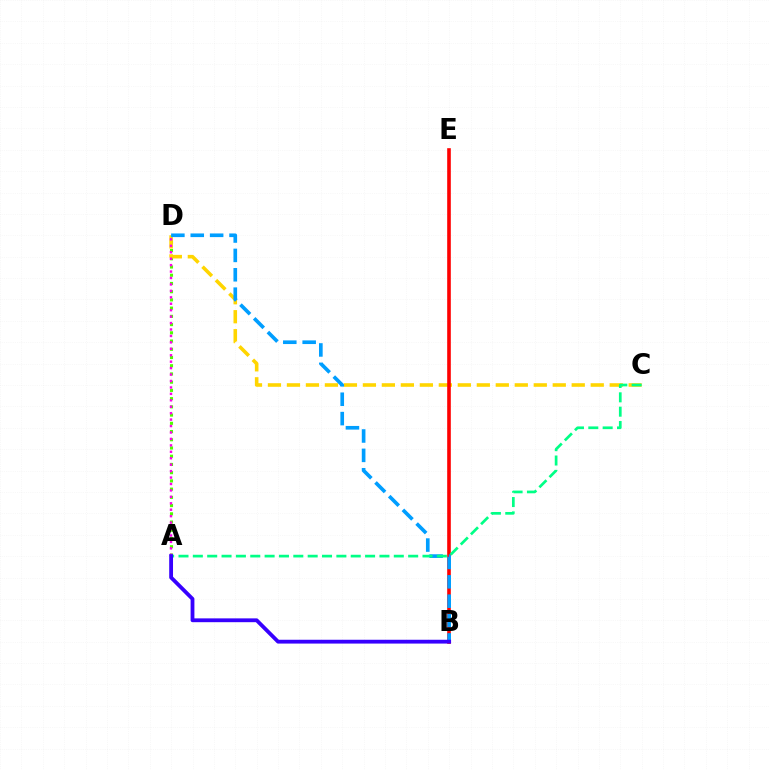{('A', 'D'): [{'color': '#4fff00', 'line_style': 'dotted', 'thickness': 2.24}, {'color': '#ff00ed', 'line_style': 'dotted', 'thickness': 1.75}], ('C', 'D'): [{'color': '#ffd500', 'line_style': 'dashed', 'thickness': 2.58}], ('B', 'E'): [{'color': '#ff0000', 'line_style': 'solid', 'thickness': 2.6}], ('B', 'D'): [{'color': '#009eff', 'line_style': 'dashed', 'thickness': 2.63}], ('A', 'C'): [{'color': '#00ff86', 'line_style': 'dashed', 'thickness': 1.95}], ('A', 'B'): [{'color': '#3700ff', 'line_style': 'solid', 'thickness': 2.75}]}